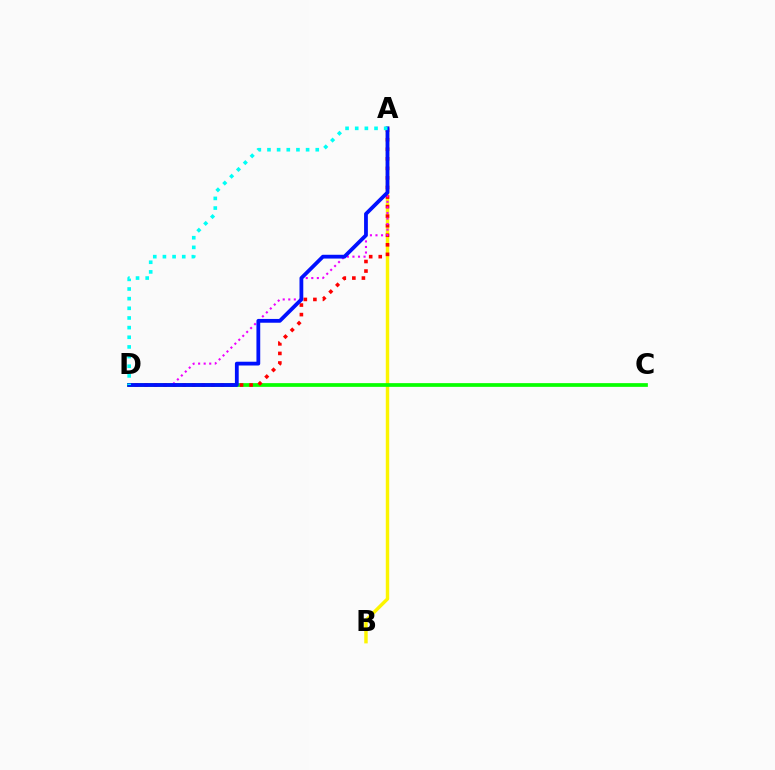{('A', 'B'): [{'color': '#fcf500', 'line_style': 'solid', 'thickness': 2.47}], ('C', 'D'): [{'color': '#08ff00', 'line_style': 'solid', 'thickness': 2.68}], ('A', 'D'): [{'color': '#ff0000', 'line_style': 'dotted', 'thickness': 2.6}, {'color': '#ee00ff', 'line_style': 'dotted', 'thickness': 1.51}, {'color': '#0010ff', 'line_style': 'solid', 'thickness': 2.73}, {'color': '#00fff6', 'line_style': 'dotted', 'thickness': 2.62}]}